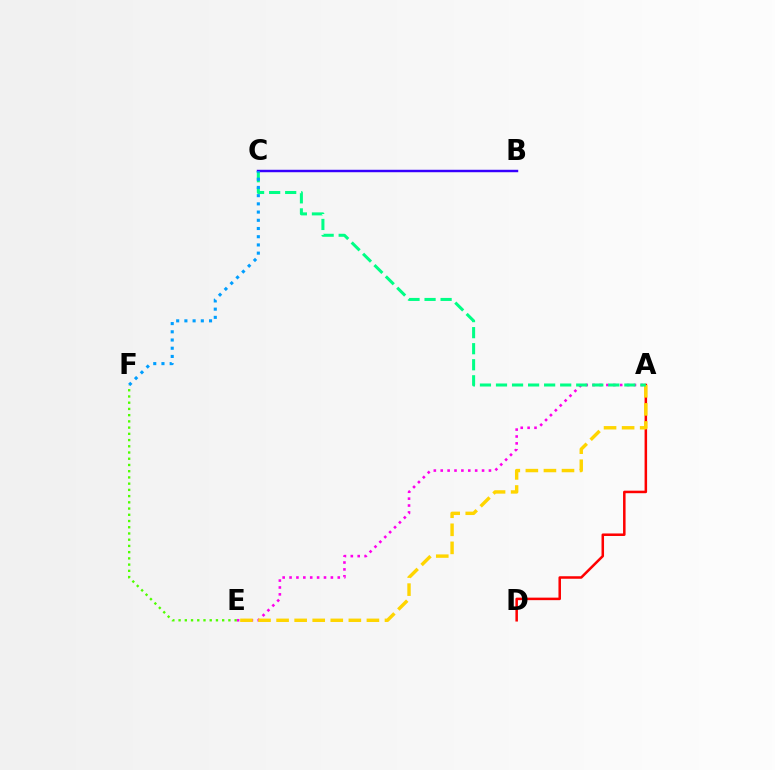{('A', 'D'): [{'color': '#ff0000', 'line_style': 'solid', 'thickness': 1.81}], ('A', 'E'): [{'color': '#ff00ed', 'line_style': 'dotted', 'thickness': 1.87}, {'color': '#ffd500', 'line_style': 'dashed', 'thickness': 2.45}], ('A', 'C'): [{'color': '#00ff86', 'line_style': 'dashed', 'thickness': 2.18}], ('B', 'C'): [{'color': '#3700ff', 'line_style': 'solid', 'thickness': 1.76}], ('E', 'F'): [{'color': '#4fff00', 'line_style': 'dotted', 'thickness': 1.69}], ('C', 'F'): [{'color': '#009eff', 'line_style': 'dotted', 'thickness': 2.23}]}